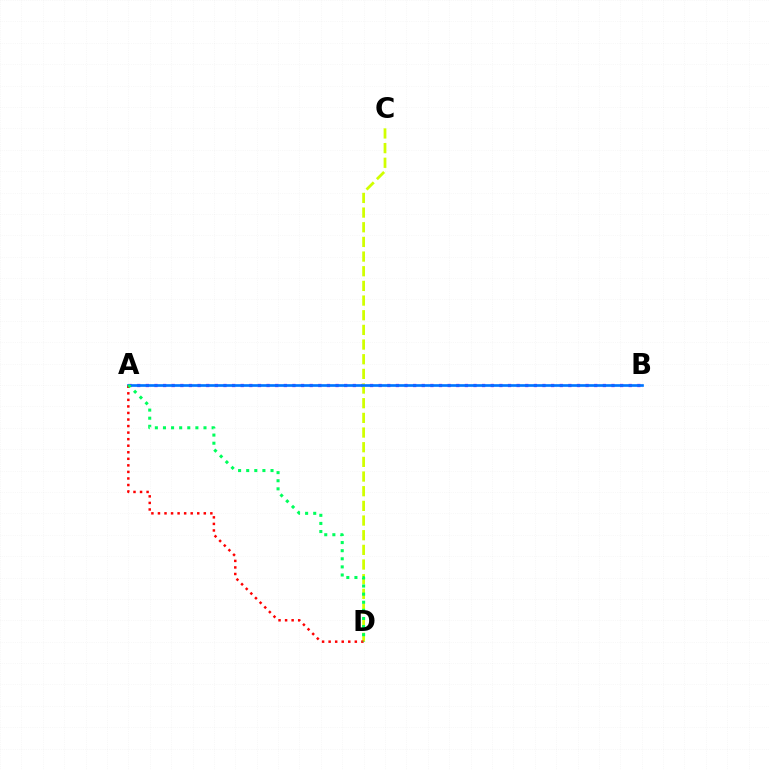{('A', 'B'): [{'color': '#b900ff', 'line_style': 'dotted', 'thickness': 2.34}, {'color': '#0074ff', 'line_style': 'solid', 'thickness': 1.92}], ('C', 'D'): [{'color': '#d1ff00', 'line_style': 'dashed', 'thickness': 1.99}], ('A', 'D'): [{'color': '#ff0000', 'line_style': 'dotted', 'thickness': 1.78}, {'color': '#00ff5c', 'line_style': 'dotted', 'thickness': 2.2}]}